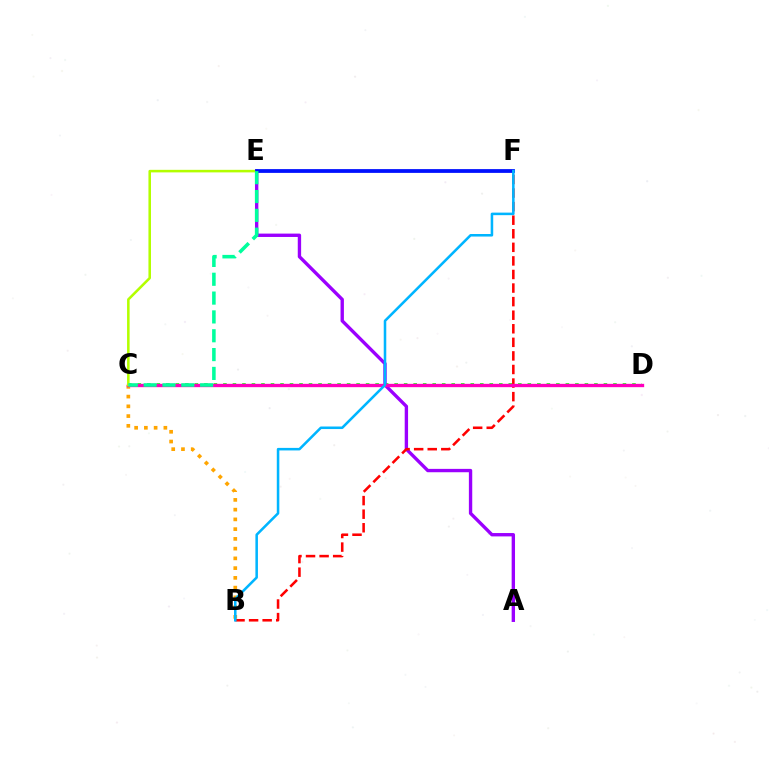{('B', 'C'): [{'color': '#ffa500', 'line_style': 'dotted', 'thickness': 2.65}], ('C', 'D'): [{'color': '#08ff00', 'line_style': 'dotted', 'thickness': 2.58}, {'color': '#ff00bd', 'line_style': 'solid', 'thickness': 2.4}], ('A', 'E'): [{'color': '#9b00ff', 'line_style': 'solid', 'thickness': 2.42}], ('B', 'F'): [{'color': '#ff0000', 'line_style': 'dashed', 'thickness': 1.84}, {'color': '#00b5ff', 'line_style': 'solid', 'thickness': 1.83}], ('C', 'E'): [{'color': '#b3ff00', 'line_style': 'solid', 'thickness': 1.84}, {'color': '#00ff9d', 'line_style': 'dashed', 'thickness': 2.56}], ('E', 'F'): [{'color': '#0010ff', 'line_style': 'solid', 'thickness': 2.72}]}